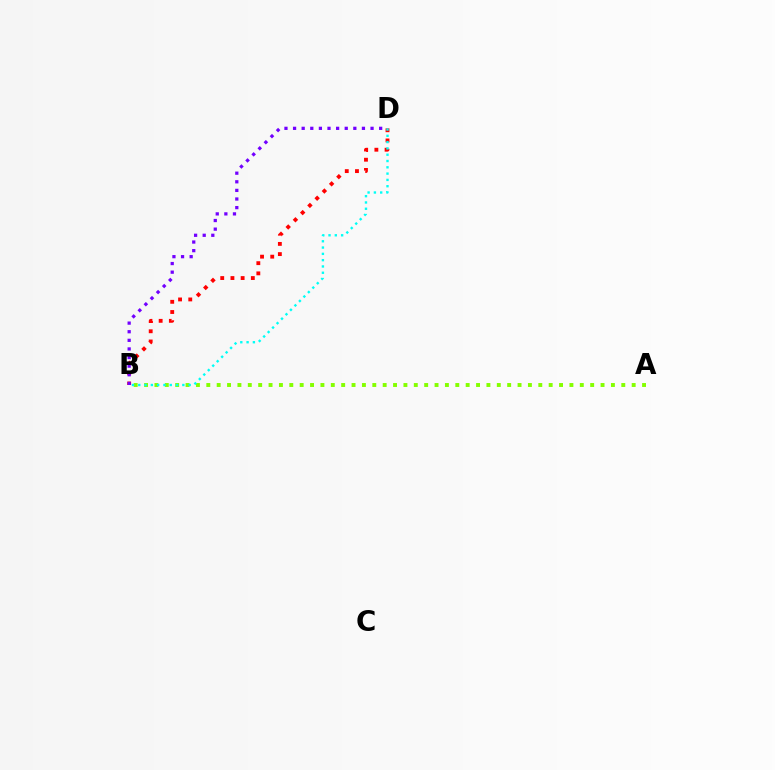{('B', 'D'): [{'color': '#ff0000', 'line_style': 'dotted', 'thickness': 2.77}, {'color': '#7200ff', 'line_style': 'dotted', 'thickness': 2.34}, {'color': '#00fff6', 'line_style': 'dotted', 'thickness': 1.71}], ('A', 'B'): [{'color': '#84ff00', 'line_style': 'dotted', 'thickness': 2.82}]}